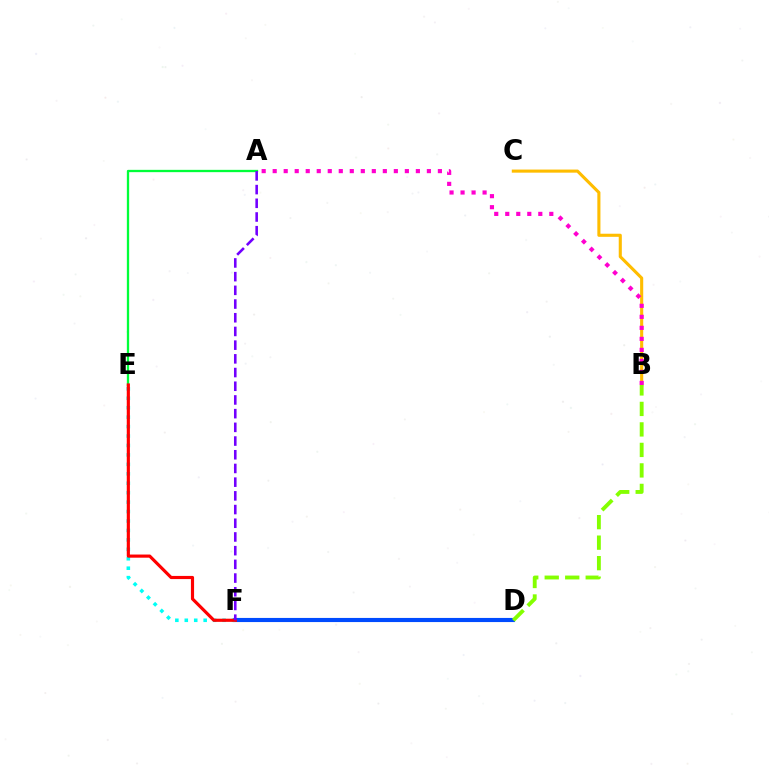{('D', 'F'): [{'color': '#004bff', 'line_style': 'solid', 'thickness': 2.97}], ('B', 'C'): [{'color': '#ffbd00', 'line_style': 'solid', 'thickness': 2.23}], ('E', 'F'): [{'color': '#00fff6', 'line_style': 'dotted', 'thickness': 2.57}, {'color': '#ff0000', 'line_style': 'solid', 'thickness': 2.27}], ('A', 'B'): [{'color': '#ff00cf', 'line_style': 'dotted', 'thickness': 2.99}], ('B', 'D'): [{'color': '#84ff00', 'line_style': 'dashed', 'thickness': 2.78}], ('A', 'E'): [{'color': '#00ff39', 'line_style': 'solid', 'thickness': 1.66}], ('A', 'F'): [{'color': '#7200ff', 'line_style': 'dashed', 'thickness': 1.86}]}